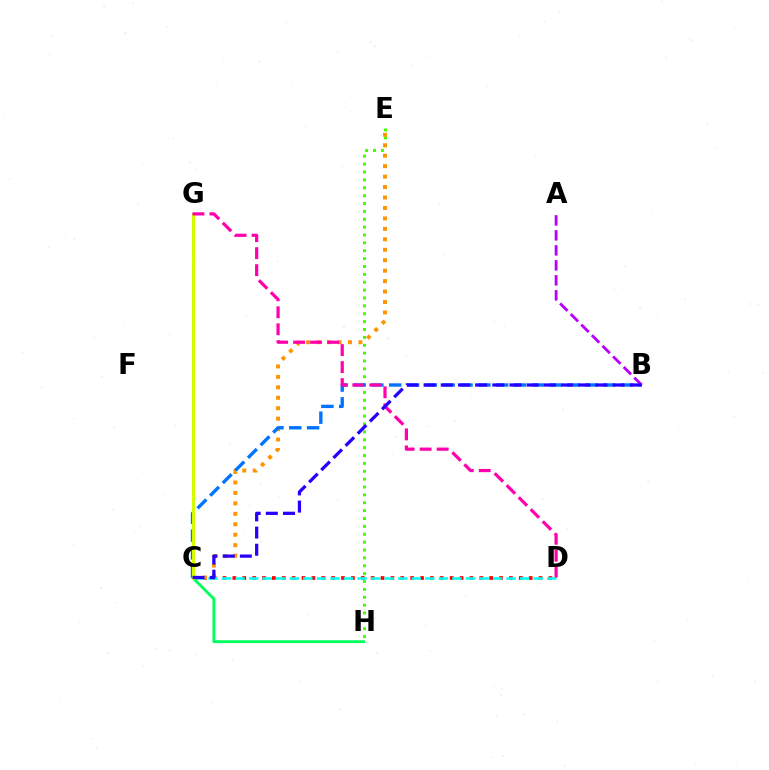{('C', 'H'): [{'color': '#00ff5c', 'line_style': 'solid', 'thickness': 2.04}], ('C', 'D'): [{'color': '#ff0000', 'line_style': 'dotted', 'thickness': 2.68}, {'color': '#00fff6', 'line_style': 'dashed', 'thickness': 1.84}], ('E', 'H'): [{'color': '#3dff00', 'line_style': 'dotted', 'thickness': 2.14}], ('C', 'E'): [{'color': '#ff9400', 'line_style': 'dotted', 'thickness': 2.84}], ('B', 'C'): [{'color': '#0074ff', 'line_style': 'dashed', 'thickness': 2.42}, {'color': '#2500ff', 'line_style': 'dashed', 'thickness': 2.33}], ('A', 'B'): [{'color': '#b900ff', 'line_style': 'dashed', 'thickness': 2.04}], ('C', 'G'): [{'color': '#d1ff00', 'line_style': 'solid', 'thickness': 2.19}], ('D', 'G'): [{'color': '#ff00ac', 'line_style': 'dashed', 'thickness': 2.31}]}